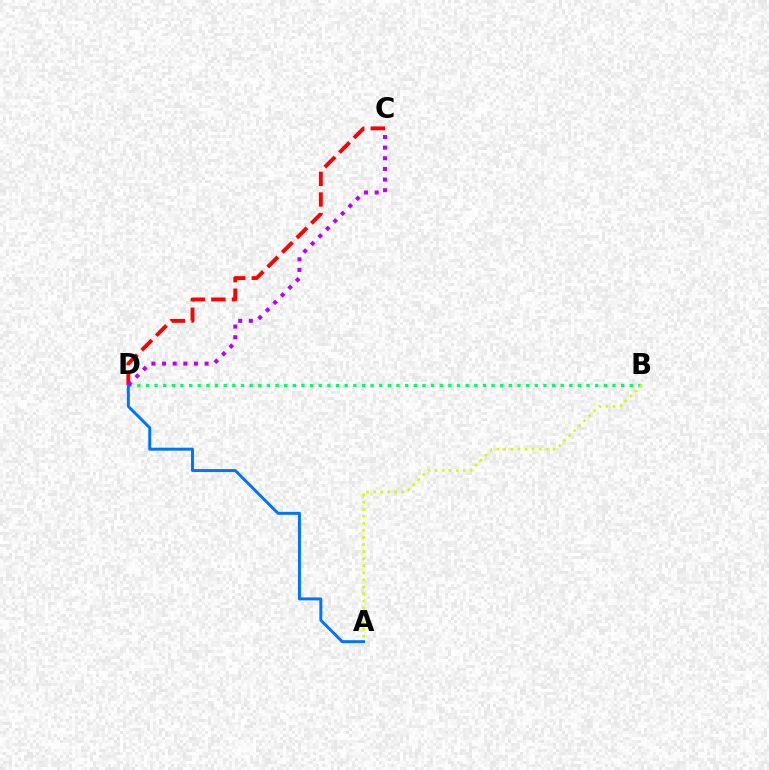{('B', 'D'): [{'color': '#00ff5c', 'line_style': 'dotted', 'thickness': 2.35}], ('C', 'D'): [{'color': '#ff0000', 'line_style': 'dashed', 'thickness': 2.8}, {'color': '#b900ff', 'line_style': 'dotted', 'thickness': 2.89}], ('A', 'B'): [{'color': '#d1ff00', 'line_style': 'dotted', 'thickness': 1.92}], ('A', 'D'): [{'color': '#0074ff', 'line_style': 'solid', 'thickness': 2.13}]}